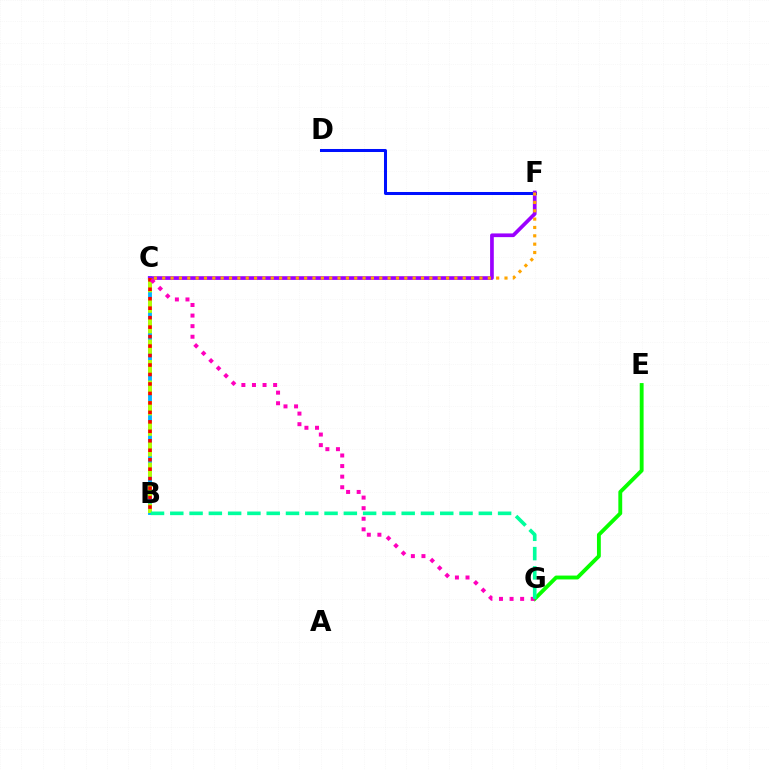{('B', 'C'): [{'color': '#00b5ff', 'line_style': 'solid', 'thickness': 2.79}, {'color': '#b3ff00', 'line_style': 'dashed', 'thickness': 2.79}, {'color': '#ff0000', 'line_style': 'dotted', 'thickness': 2.57}], ('E', 'G'): [{'color': '#08ff00', 'line_style': 'solid', 'thickness': 2.78}], ('D', 'F'): [{'color': '#0010ff', 'line_style': 'solid', 'thickness': 2.18}], ('C', 'F'): [{'color': '#9b00ff', 'line_style': 'solid', 'thickness': 2.66}, {'color': '#ffa500', 'line_style': 'dotted', 'thickness': 2.27}], ('C', 'G'): [{'color': '#ff00bd', 'line_style': 'dotted', 'thickness': 2.88}], ('B', 'G'): [{'color': '#00ff9d', 'line_style': 'dashed', 'thickness': 2.62}]}